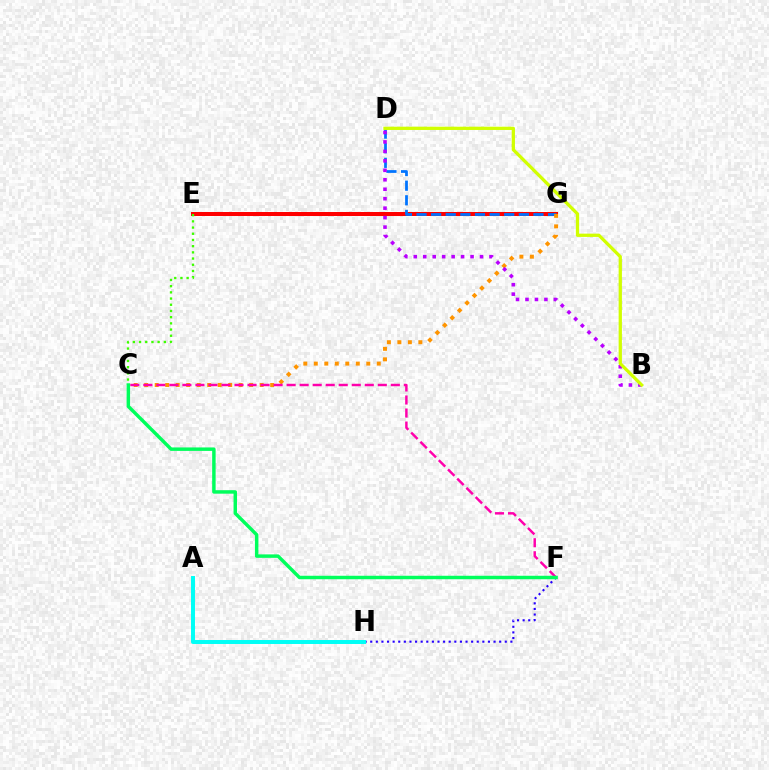{('E', 'G'): [{'color': '#ff0000', 'line_style': 'solid', 'thickness': 2.88}], ('D', 'G'): [{'color': '#0074ff', 'line_style': 'dashed', 'thickness': 1.99}], ('C', 'G'): [{'color': '#ff9400', 'line_style': 'dotted', 'thickness': 2.85}], ('C', 'F'): [{'color': '#ff00ac', 'line_style': 'dashed', 'thickness': 1.77}, {'color': '#00ff5c', 'line_style': 'solid', 'thickness': 2.49}], ('B', 'D'): [{'color': '#b900ff', 'line_style': 'dotted', 'thickness': 2.57}, {'color': '#d1ff00', 'line_style': 'solid', 'thickness': 2.36}], ('F', 'H'): [{'color': '#2500ff', 'line_style': 'dotted', 'thickness': 1.52}], ('C', 'E'): [{'color': '#3dff00', 'line_style': 'dotted', 'thickness': 1.68}], ('A', 'H'): [{'color': '#00fff6', 'line_style': 'solid', 'thickness': 2.85}]}